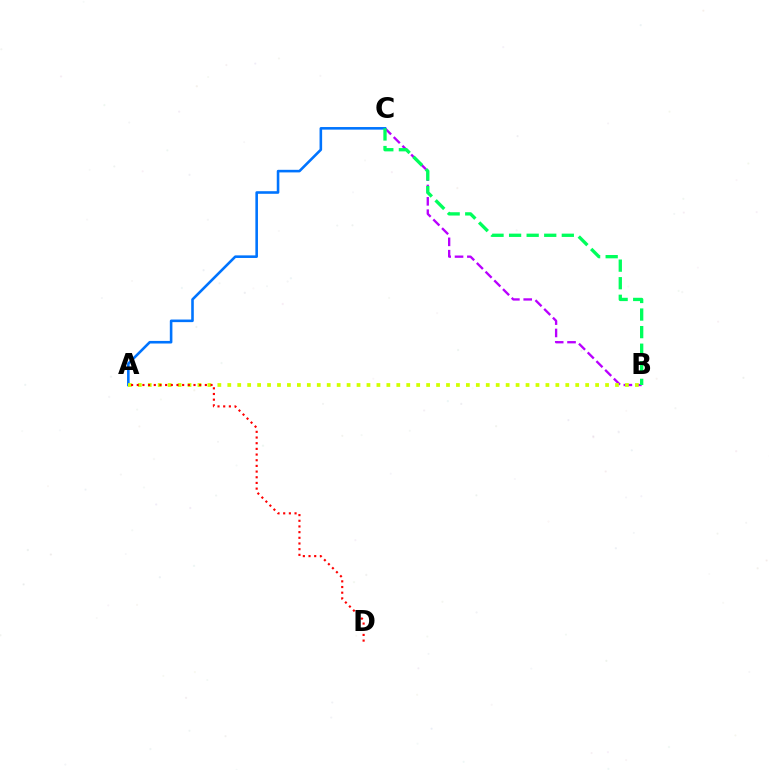{('B', 'C'): [{'color': '#b900ff', 'line_style': 'dashed', 'thickness': 1.68}, {'color': '#00ff5c', 'line_style': 'dashed', 'thickness': 2.39}], ('A', 'C'): [{'color': '#0074ff', 'line_style': 'solid', 'thickness': 1.87}], ('A', 'B'): [{'color': '#d1ff00', 'line_style': 'dotted', 'thickness': 2.7}], ('A', 'D'): [{'color': '#ff0000', 'line_style': 'dotted', 'thickness': 1.54}]}